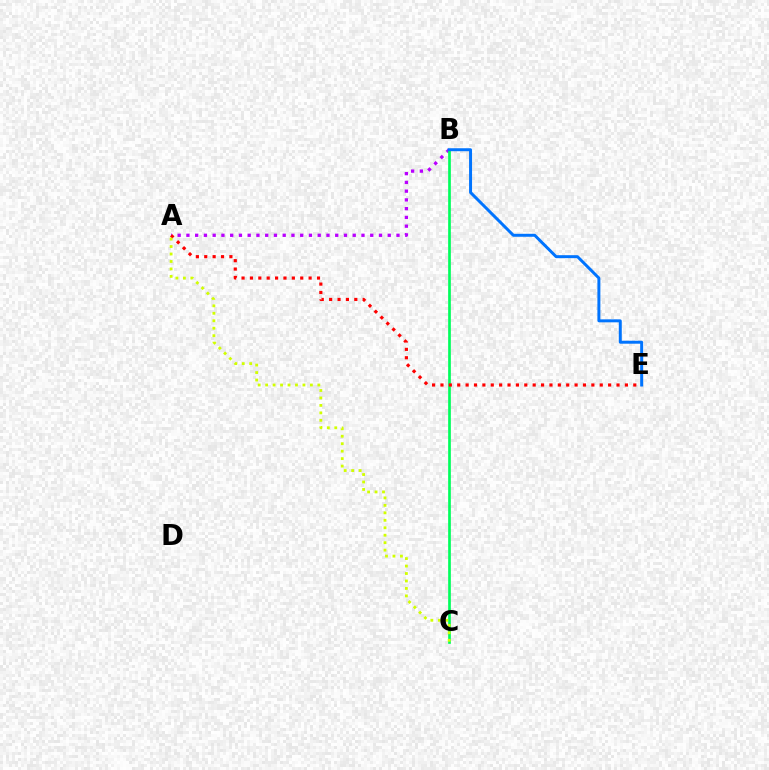{('A', 'B'): [{'color': '#b900ff', 'line_style': 'dotted', 'thickness': 2.38}], ('B', 'C'): [{'color': '#00ff5c', 'line_style': 'solid', 'thickness': 1.93}], ('A', 'E'): [{'color': '#ff0000', 'line_style': 'dotted', 'thickness': 2.28}], ('B', 'E'): [{'color': '#0074ff', 'line_style': 'solid', 'thickness': 2.14}], ('A', 'C'): [{'color': '#d1ff00', 'line_style': 'dotted', 'thickness': 2.03}]}